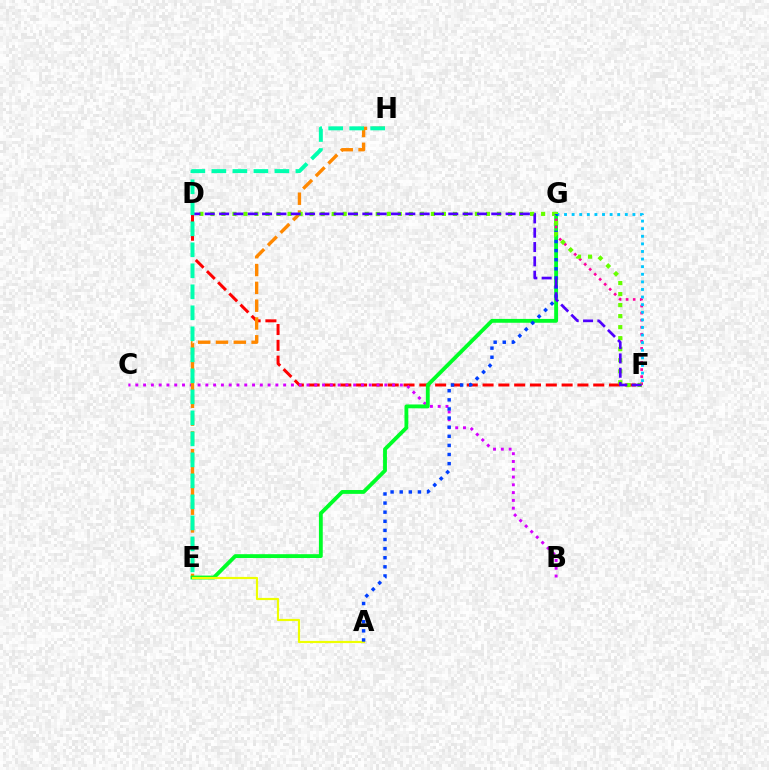{('D', 'F'): [{'color': '#ff0000', 'line_style': 'dashed', 'thickness': 2.15}, {'color': '#66ff00', 'line_style': 'dotted', 'thickness': 3.0}, {'color': '#4f00ff', 'line_style': 'dashed', 'thickness': 1.95}], ('B', 'C'): [{'color': '#d600ff', 'line_style': 'dotted', 'thickness': 2.11}], ('E', 'H'): [{'color': '#ff8800', 'line_style': 'dashed', 'thickness': 2.42}, {'color': '#00ffaf', 'line_style': 'dashed', 'thickness': 2.85}], ('E', 'G'): [{'color': '#00ff27', 'line_style': 'solid', 'thickness': 2.76}], ('F', 'G'): [{'color': '#ff00a0', 'line_style': 'dotted', 'thickness': 1.92}, {'color': '#00c7ff', 'line_style': 'dotted', 'thickness': 2.06}], ('A', 'E'): [{'color': '#eeff00', 'line_style': 'solid', 'thickness': 1.57}], ('A', 'G'): [{'color': '#003fff', 'line_style': 'dotted', 'thickness': 2.47}]}